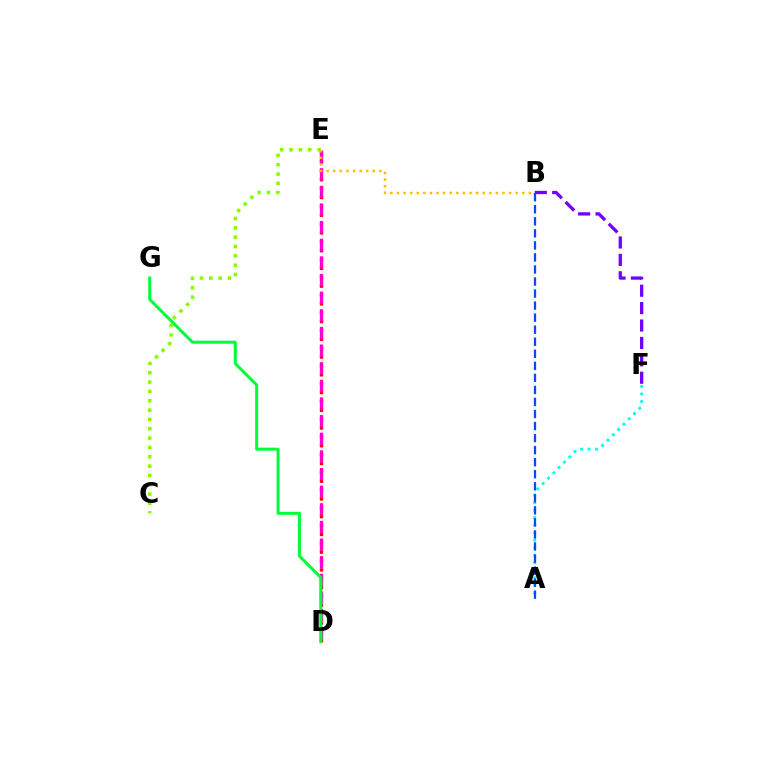{('C', 'E'): [{'color': '#84ff00', 'line_style': 'dotted', 'thickness': 2.54}], ('D', 'E'): [{'color': '#ff0000', 'line_style': 'dotted', 'thickness': 2.41}, {'color': '#ff00cf', 'line_style': 'dashed', 'thickness': 2.4}], ('D', 'G'): [{'color': '#00ff39', 'line_style': 'solid', 'thickness': 2.18}], ('A', 'F'): [{'color': '#00fff6', 'line_style': 'dotted', 'thickness': 2.04}], ('A', 'B'): [{'color': '#004bff', 'line_style': 'dashed', 'thickness': 1.64}], ('B', 'E'): [{'color': '#ffbd00', 'line_style': 'dotted', 'thickness': 1.79}], ('B', 'F'): [{'color': '#7200ff', 'line_style': 'dashed', 'thickness': 2.36}]}